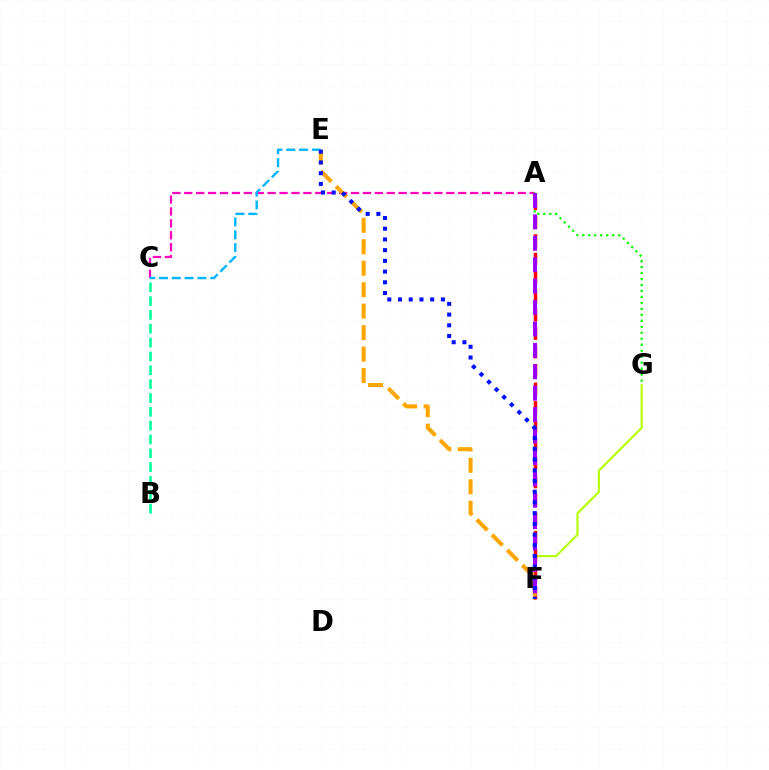{('B', 'C'): [{'color': '#00ff9d', 'line_style': 'dashed', 'thickness': 1.88}], ('F', 'G'): [{'color': '#b3ff00', 'line_style': 'solid', 'thickness': 1.54}], ('A', 'C'): [{'color': '#ff00bd', 'line_style': 'dashed', 'thickness': 1.62}], ('A', 'F'): [{'color': '#ff0000', 'line_style': 'dashed', 'thickness': 2.52}, {'color': '#9b00ff', 'line_style': 'dashed', 'thickness': 2.91}], ('E', 'F'): [{'color': '#ffa500', 'line_style': 'dashed', 'thickness': 2.92}, {'color': '#0010ff', 'line_style': 'dotted', 'thickness': 2.91}], ('C', 'E'): [{'color': '#00b5ff', 'line_style': 'dashed', 'thickness': 1.74}], ('A', 'G'): [{'color': '#08ff00', 'line_style': 'dotted', 'thickness': 1.62}]}